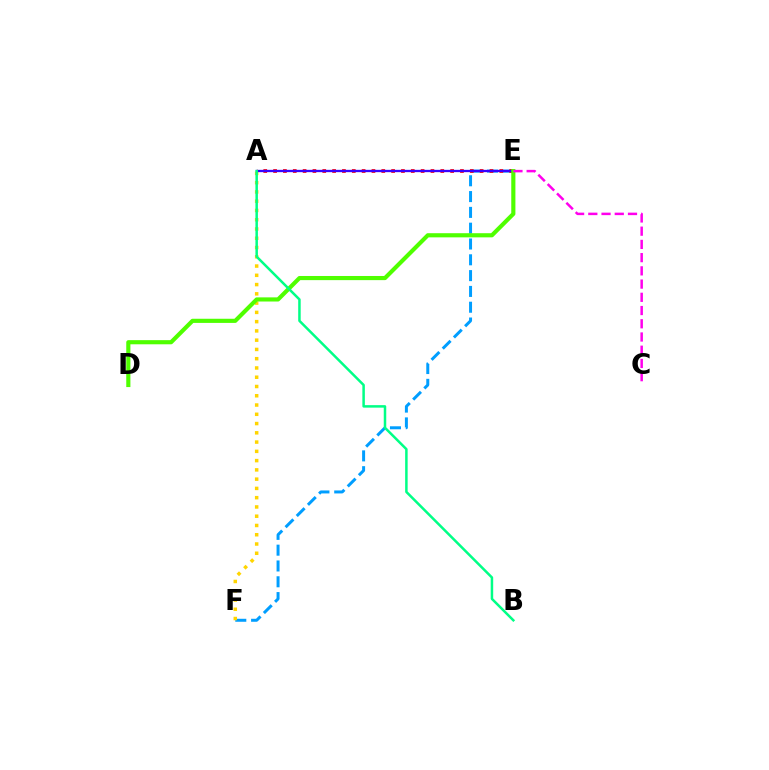{('E', 'F'): [{'color': '#009eff', 'line_style': 'dashed', 'thickness': 2.15}], ('A', 'F'): [{'color': '#ffd500', 'line_style': 'dotted', 'thickness': 2.52}], ('A', 'E'): [{'color': '#ff0000', 'line_style': 'dotted', 'thickness': 2.67}, {'color': '#3700ff', 'line_style': 'solid', 'thickness': 1.66}], ('D', 'E'): [{'color': '#4fff00', 'line_style': 'solid', 'thickness': 2.98}], ('C', 'E'): [{'color': '#ff00ed', 'line_style': 'dashed', 'thickness': 1.8}], ('A', 'B'): [{'color': '#00ff86', 'line_style': 'solid', 'thickness': 1.8}]}